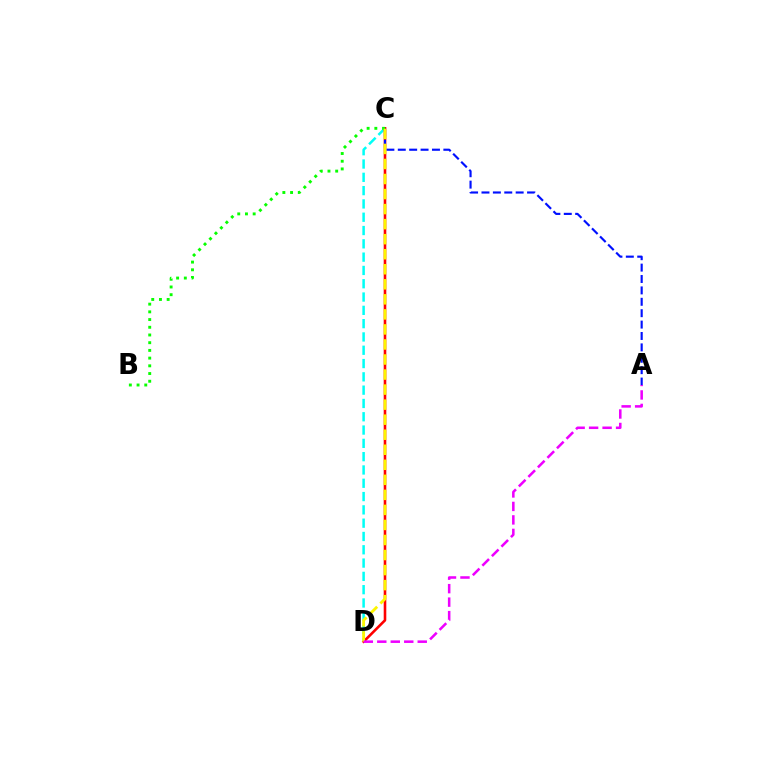{('C', 'D'): [{'color': '#00fff6', 'line_style': 'dashed', 'thickness': 1.81}, {'color': '#ff0000', 'line_style': 'solid', 'thickness': 1.87}, {'color': '#fcf500', 'line_style': 'dashed', 'thickness': 2.04}], ('A', 'C'): [{'color': '#0010ff', 'line_style': 'dashed', 'thickness': 1.55}], ('B', 'C'): [{'color': '#08ff00', 'line_style': 'dotted', 'thickness': 2.09}], ('A', 'D'): [{'color': '#ee00ff', 'line_style': 'dashed', 'thickness': 1.83}]}